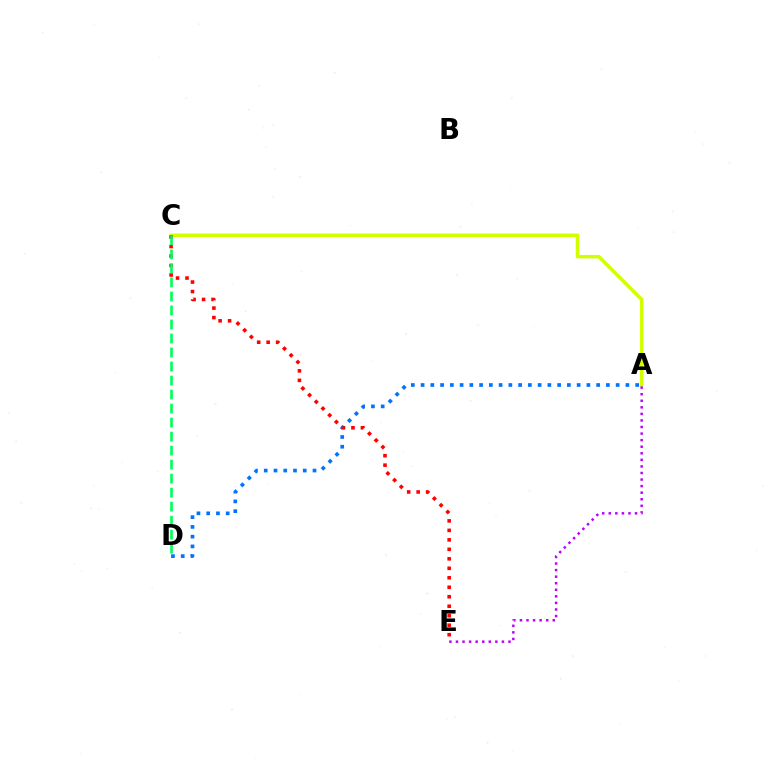{('A', 'C'): [{'color': '#d1ff00', 'line_style': 'solid', 'thickness': 2.51}], ('A', 'E'): [{'color': '#b900ff', 'line_style': 'dotted', 'thickness': 1.78}], ('A', 'D'): [{'color': '#0074ff', 'line_style': 'dotted', 'thickness': 2.65}], ('C', 'E'): [{'color': '#ff0000', 'line_style': 'dotted', 'thickness': 2.58}], ('C', 'D'): [{'color': '#00ff5c', 'line_style': 'dashed', 'thickness': 1.9}]}